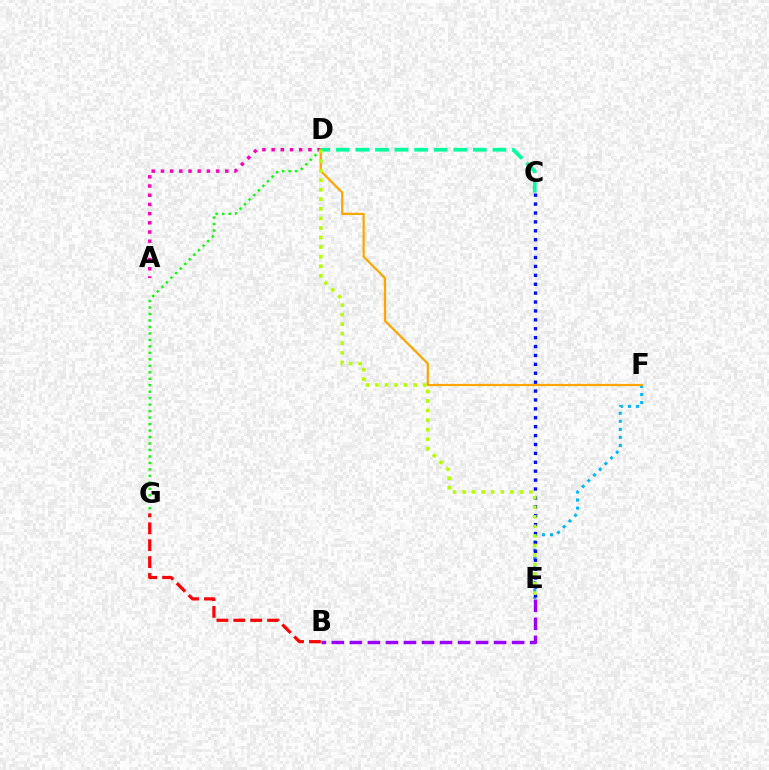{('A', 'D'): [{'color': '#ff00bd', 'line_style': 'dotted', 'thickness': 2.5}], ('E', 'F'): [{'color': '#00b5ff', 'line_style': 'dotted', 'thickness': 2.18}], ('D', 'F'): [{'color': '#ffa500', 'line_style': 'solid', 'thickness': 1.6}], ('D', 'G'): [{'color': '#08ff00', 'line_style': 'dotted', 'thickness': 1.76}], ('C', 'D'): [{'color': '#00ff9d', 'line_style': 'dashed', 'thickness': 2.66}], ('B', 'G'): [{'color': '#ff0000', 'line_style': 'dashed', 'thickness': 2.3}], ('C', 'E'): [{'color': '#0010ff', 'line_style': 'dotted', 'thickness': 2.42}], ('D', 'E'): [{'color': '#b3ff00', 'line_style': 'dotted', 'thickness': 2.6}], ('B', 'E'): [{'color': '#9b00ff', 'line_style': 'dashed', 'thickness': 2.45}]}